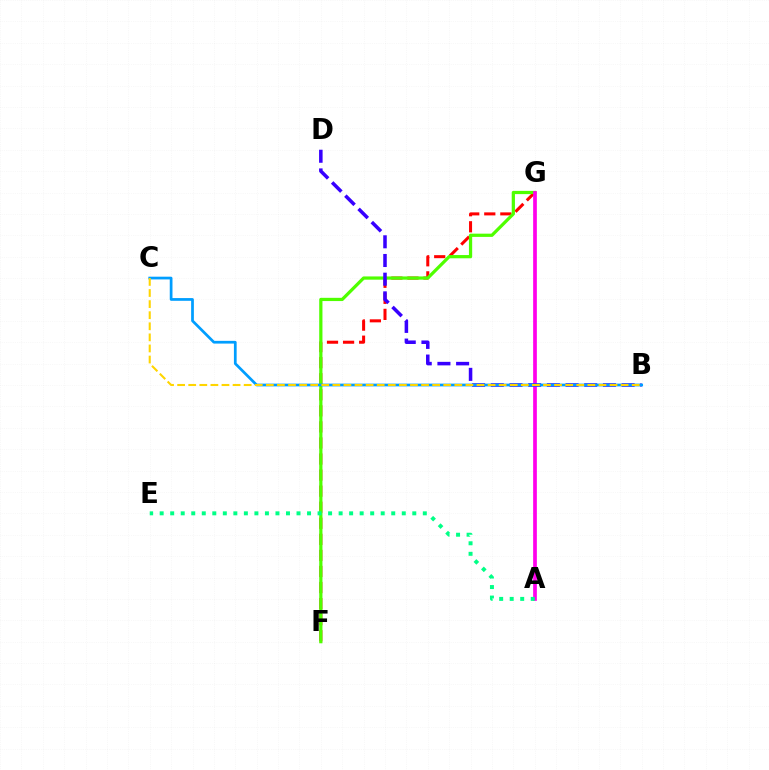{('F', 'G'): [{'color': '#ff0000', 'line_style': 'dashed', 'thickness': 2.18}, {'color': '#4fff00', 'line_style': 'solid', 'thickness': 2.33}], ('A', 'G'): [{'color': '#ff00ed', 'line_style': 'solid', 'thickness': 2.66}], ('B', 'D'): [{'color': '#3700ff', 'line_style': 'dashed', 'thickness': 2.54}], ('B', 'C'): [{'color': '#009eff', 'line_style': 'solid', 'thickness': 1.97}, {'color': '#ffd500', 'line_style': 'dashed', 'thickness': 1.51}], ('A', 'E'): [{'color': '#00ff86', 'line_style': 'dotted', 'thickness': 2.86}]}